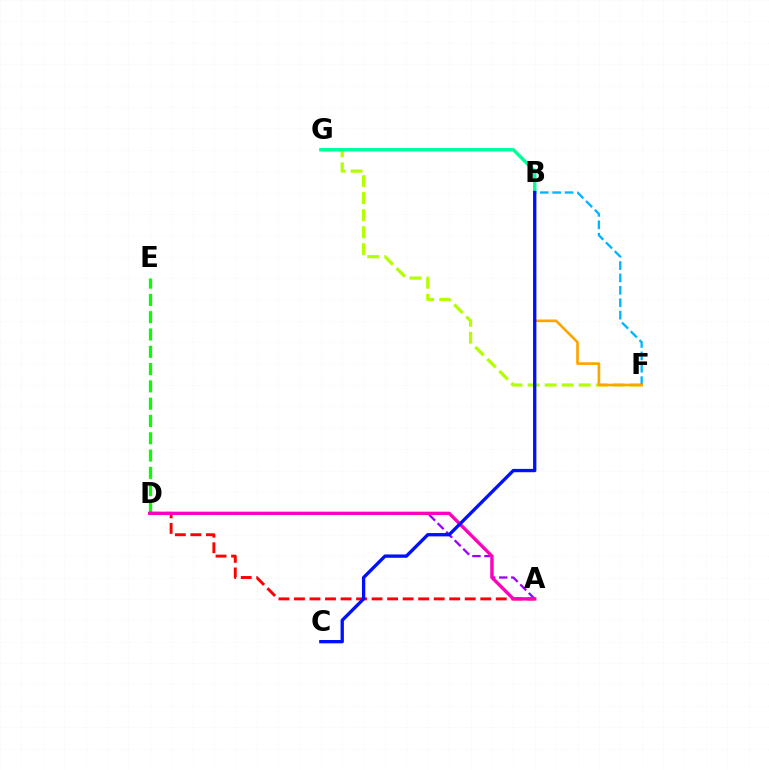{('F', 'G'): [{'color': '#b3ff00', 'line_style': 'dashed', 'thickness': 2.32}], ('A', 'D'): [{'color': '#9b00ff', 'line_style': 'dashed', 'thickness': 1.64}, {'color': '#ff0000', 'line_style': 'dashed', 'thickness': 2.11}, {'color': '#ff00bd', 'line_style': 'solid', 'thickness': 2.4}], ('D', 'E'): [{'color': '#08ff00', 'line_style': 'dashed', 'thickness': 2.35}], ('B', 'G'): [{'color': '#00ff9d', 'line_style': 'solid', 'thickness': 2.46}], ('B', 'F'): [{'color': '#00b5ff', 'line_style': 'dashed', 'thickness': 1.68}, {'color': '#ffa500', 'line_style': 'solid', 'thickness': 1.92}], ('B', 'C'): [{'color': '#0010ff', 'line_style': 'solid', 'thickness': 2.39}]}